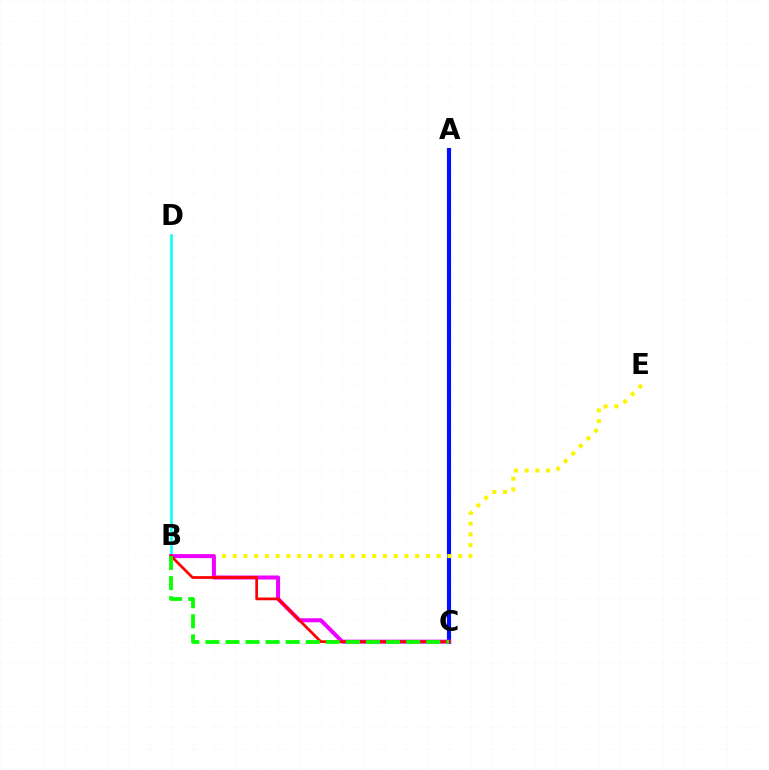{('A', 'C'): [{'color': '#0010ff', 'line_style': 'solid', 'thickness': 2.98}], ('B', 'E'): [{'color': '#fcf500', 'line_style': 'dotted', 'thickness': 2.92}], ('B', 'D'): [{'color': '#00fff6', 'line_style': 'solid', 'thickness': 1.84}], ('B', 'C'): [{'color': '#ee00ff', 'line_style': 'solid', 'thickness': 2.9}, {'color': '#ff0000', 'line_style': 'solid', 'thickness': 1.97}, {'color': '#08ff00', 'line_style': 'dashed', 'thickness': 2.73}]}